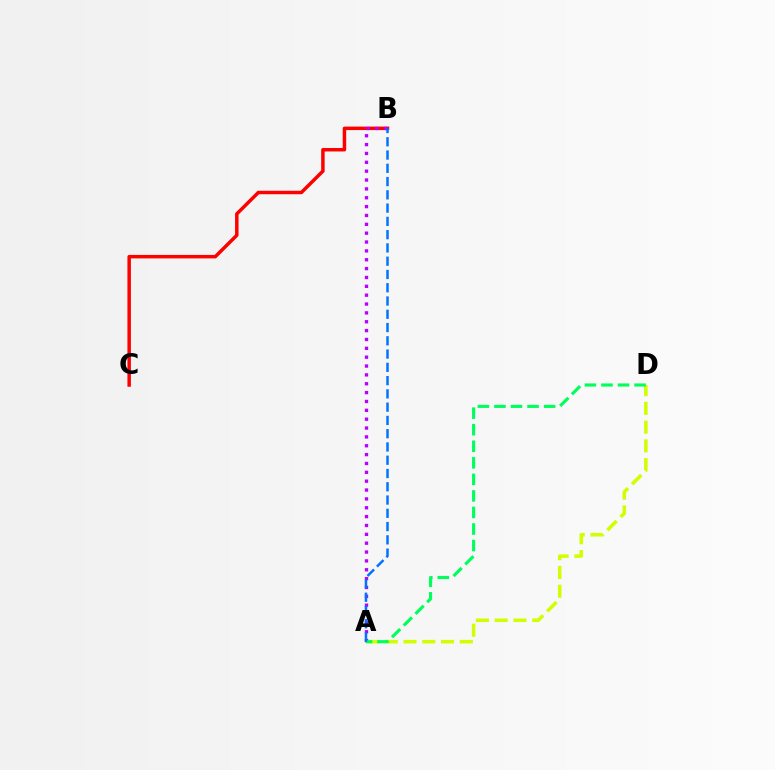{('A', 'D'): [{'color': '#d1ff00', 'line_style': 'dashed', 'thickness': 2.55}, {'color': '#00ff5c', 'line_style': 'dashed', 'thickness': 2.25}], ('B', 'C'): [{'color': '#ff0000', 'line_style': 'solid', 'thickness': 2.5}], ('A', 'B'): [{'color': '#b900ff', 'line_style': 'dotted', 'thickness': 2.41}, {'color': '#0074ff', 'line_style': 'dashed', 'thickness': 1.8}]}